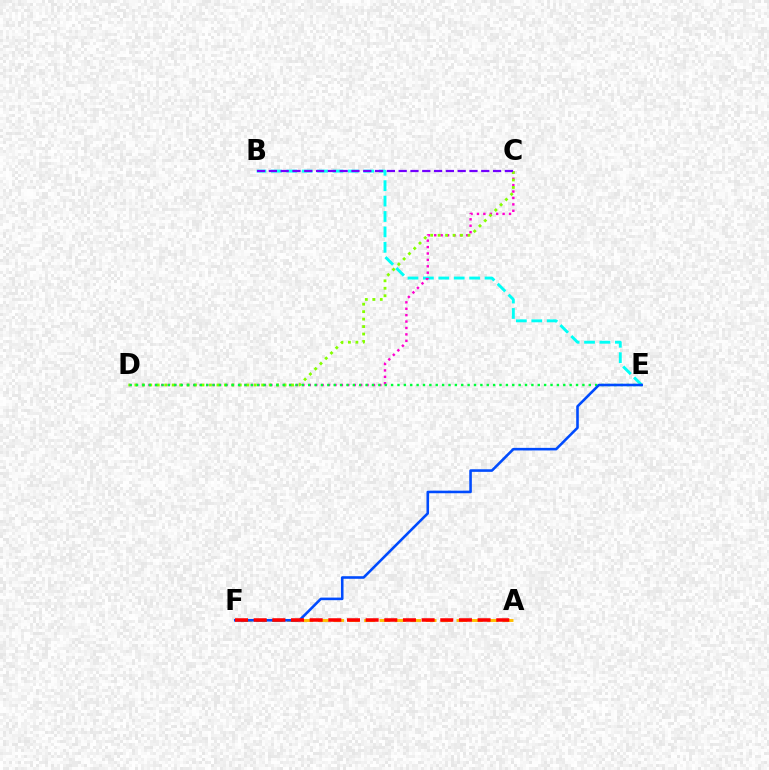{('B', 'E'): [{'color': '#00fff6', 'line_style': 'dashed', 'thickness': 2.09}], ('C', 'D'): [{'color': '#ff00cf', 'line_style': 'dotted', 'thickness': 1.74}, {'color': '#84ff00', 'line_style': 'dotted', 'thickness': 2.03}], ('D', 'E'): [{'color': '#00ff39', 'line_style': 'dotted', 'thickness': 1.73}], ('A', 'F'): [{'color': '#ffbd00', 'line_style': 'dashed', 'thickness': 2.09}, {'color': '#ff0000', 'line_style': 'dashed', 'thickness': 2.53}], ('E', 'F'): [{'color': '#004bff', 'line_style': 'solid', 'thickness': 1.87}], ('B', 'C'): [{'color': '#7200ff', 'line_style': 'dashed', 'thickness': 1.6}]}